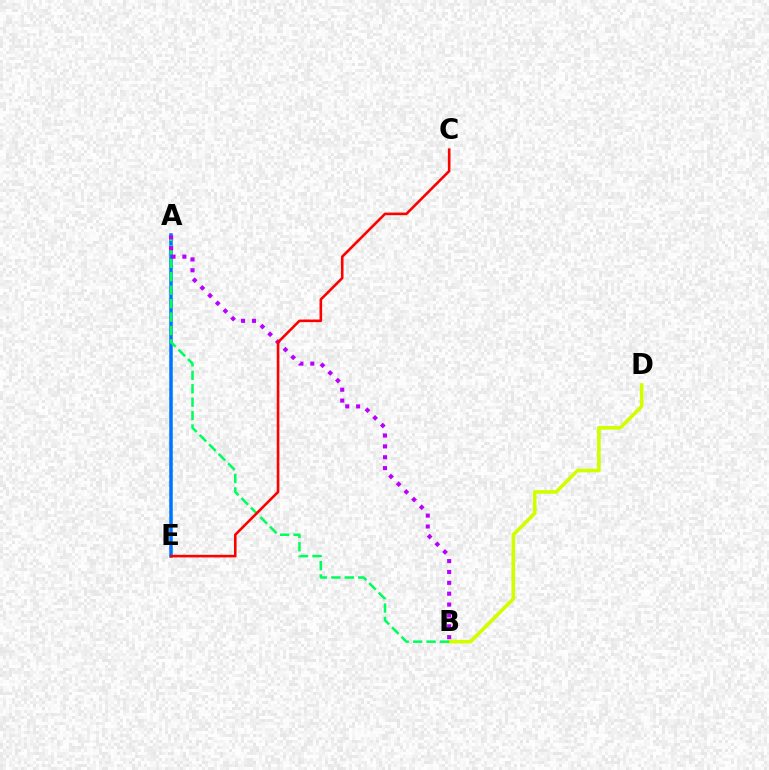{('A', 'E'): [{'color': '#0074ff', 'line_style': 'solid', 'thickness': 2.53}], ('B', 'D'): [{'color': '#d1ff00', 'line_style': 'solid', 'thickness': 2.61}], ('A', 'B'): [{'color': '#00ff5c', 'line_style': 'dashed', 'thickness': 1.82}, {'color': '#b900ff', 'line_style': 'dotted', 'thickness': 2.95}], ('C', 'E'): [{'color': '#ff0000', 'line_style': 'solid', 'thickness': 1.87}]}